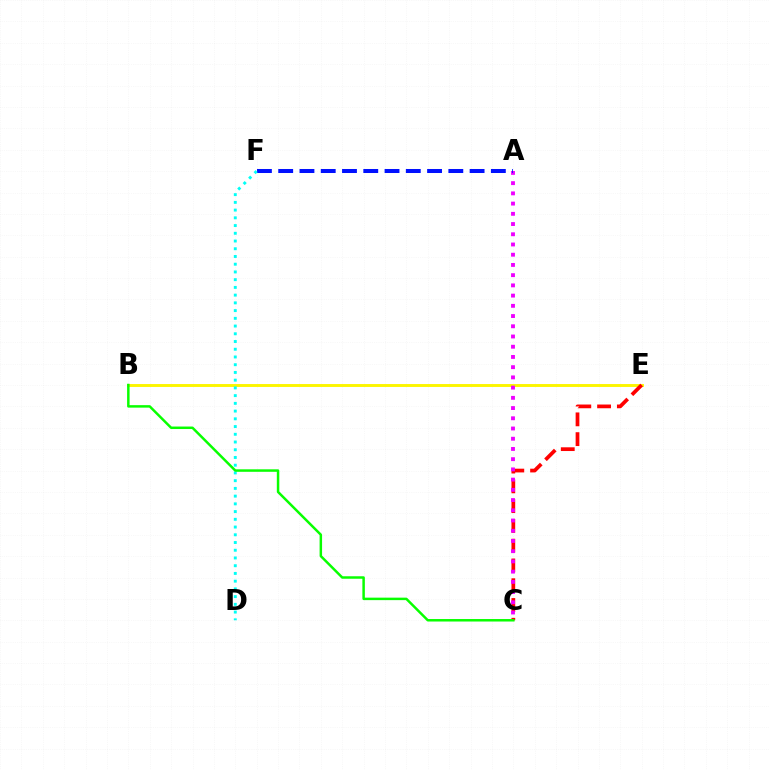{('B', 'E'): [{'color': '#fcf500', 'line_style': 'solid', 'thickness': 2.1}], ('C', 'E'): [{'color': '#ff0000', 'line_style': 'dashed', 'thickness': 2.69}], ('A', 'C'): [{'color': '#ee00ff', 'line_style': 'dotted', 'thickness': 2.78}], ('A', 'F'): [{'color': '#0010ff', 'line_style': 'dashed', 'thickness': 2.89}], ('D', 'F'): [{'color': '#00fff6', 'line_style': 'dotted', 'thickness': 2.1}], ('B', 'C'): [{'color': '#08ff00', 'line_style': 'solid', 'thickness': 1.79}]}